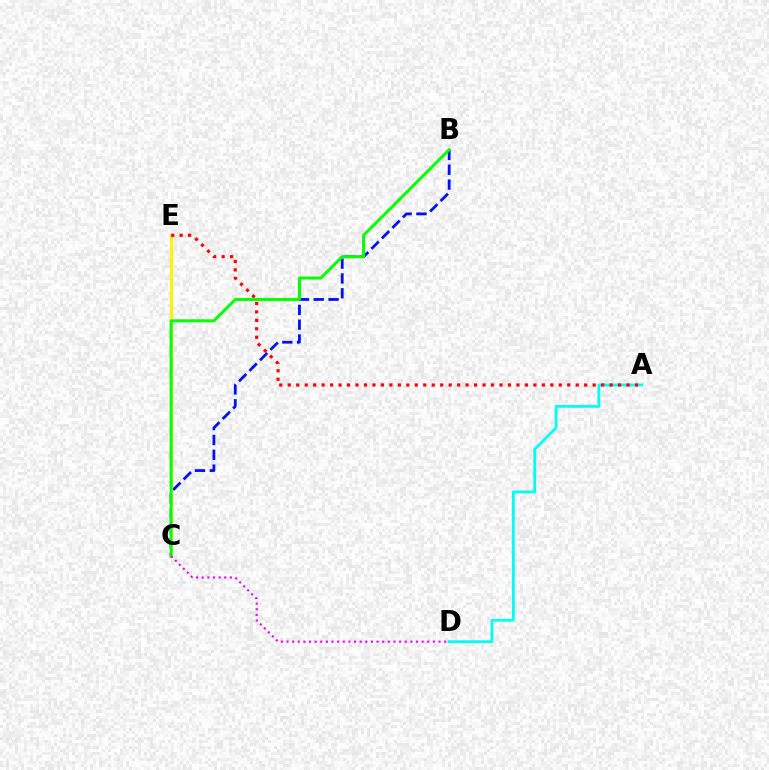{('B', 'C'): [{'color': '#0010ff', 'line_style': 'dashed', 'thickness': 2.02}, {'color': '#08ff00', 'line_style': 'solid', 'thickness': 2.18}], ('C', 'E'): [{'color': '#fcf500', 'line_style': 'solid', 'thickness': 2.18}], ('A', 'D'): [{'color': '#00fff6', 'line_style': 'solid', 'thickness': 2.0}], ('A', 'E'): [{'color': '#ff0000', 'line_style': 'dotted', 'thickness': 2.3}], ('C', 'D'): [{'color': '#ee00ff', 'line_style': 'dotted', 'thickness': 1.53}]}